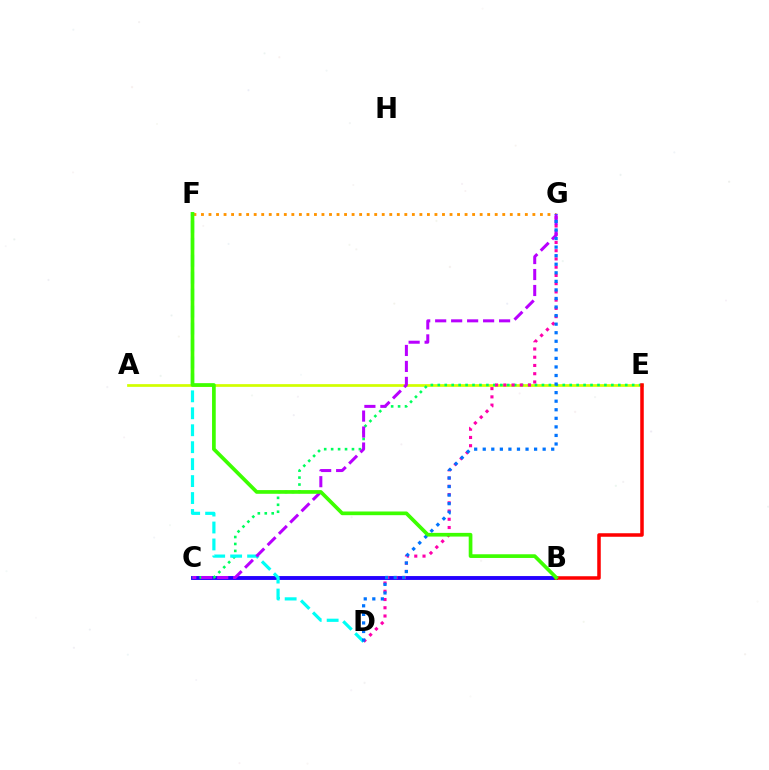{('A', 'E'): [{'color': '#d1ff00', 'line_style': 'solid', 'thickness': 1.96}], ('B', 'C'): [{'color': '#2500ff', 'line_style': 'solid', 'thickness': 2.79}], ('C', 'E'): [{'color': '#00ff5c', 'line_style': 'dotted', 'thickness': 1.89}], ('D', 'G'): [{'color': '#ff00ac', 'line_style': 'dotted', 'thickness': 2.24}, {'color': '#0074ff', 'line_style': 'dotted', 'thickness': 2.33}], ('F', 'G'): [{'color': '#ff9400', 'line_style': 'dotted', 'thickness': 2.05}], ('B', 'E'): [{'color': '#ff0000', 'line_style': 'solid', 'thickness': 2.54}], ('D', 'F'): [{'color': '#00fff6', 'line_style': 'dashed', 'thickness': 2.3}], ('C', 'G'): [{'color': '#b900ff', 'line_style': 'dashed', 'thickness': 2.17}], ('B', 'F'): [{'color': '#3dff00', 'line_style': 'solid', 'thickness': 2.66}]}